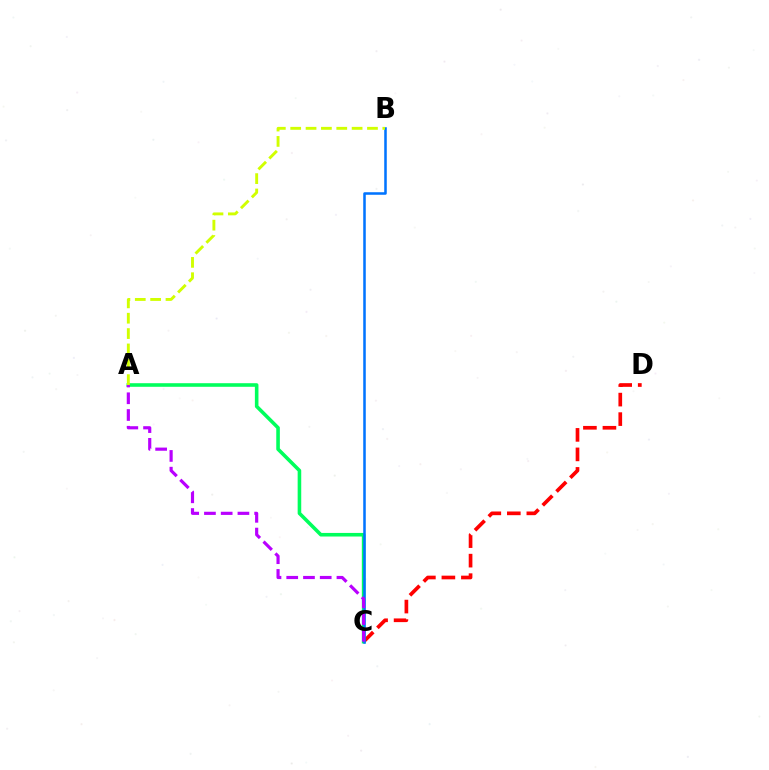{('C', 'D'): [{'color': '#ff0000', 'line_style': 'dashed', 'thickness': 2.65}], ('A', 'C'): [{'color': '#00ff5c', 'line_style': 'solid', 'thickness': 2.58}, {'color': '#b900ff', 'line_style': 'dashed', 'thickness': 2.27}], ('B', 'C'): [{'color': '#0074ff', 'line_style': 'solid', 'thickness': 1.83}], ('A', 'B'): [{'color': '#d1ff00', 'line_style': 'dashed', 'thickness': 2.09}]}